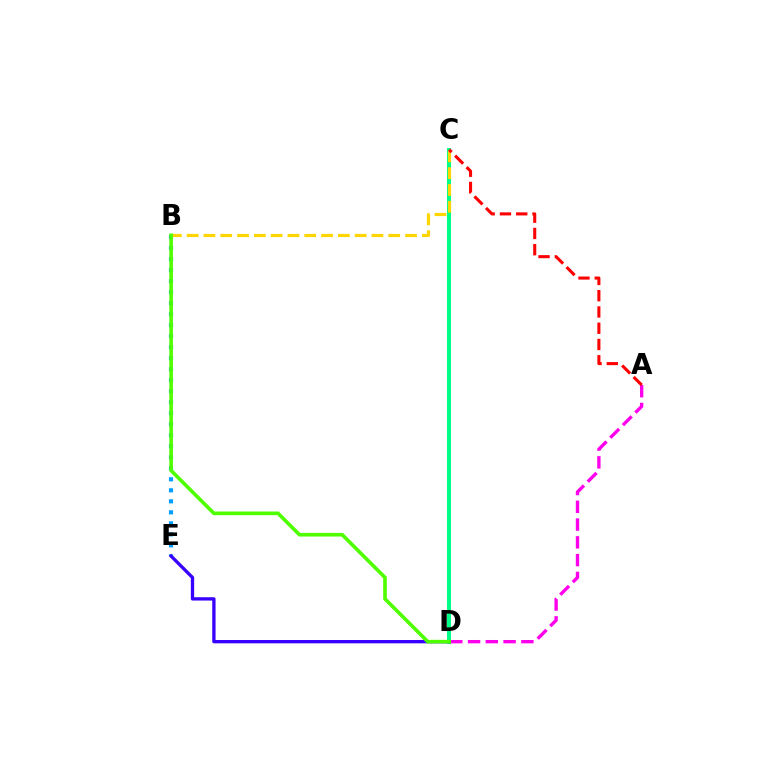{('B', 'E'): [{'color': '#009eff', 'line_style': 'dotted', 'thickness': 2.99}], ('C', 'D'): [{'color': '#00ff86', 'line_style': 'solid', 'thickness': 2.9}], ('D', 'E'): [{'color': '#3700ff', 'line_style': 'solid', 'thickness': 2.38}], ('A', 'D'): [{'color': '#ff00ed', 'line_style': 'dashed', 'thickness': 2.41}], ('B', 'C'): [{'color': '#ffd500', 'line_style': 'dashed', 'thickness': 2.28}], ('A', 'C'): [{'color': '#ff0000', 'line_style': 'dashed', 'thickness': 2.21}], ('B', 'D'): [{'color': '#4fff00', 'line_style': 'solid', 'thickness': 2.62}]}